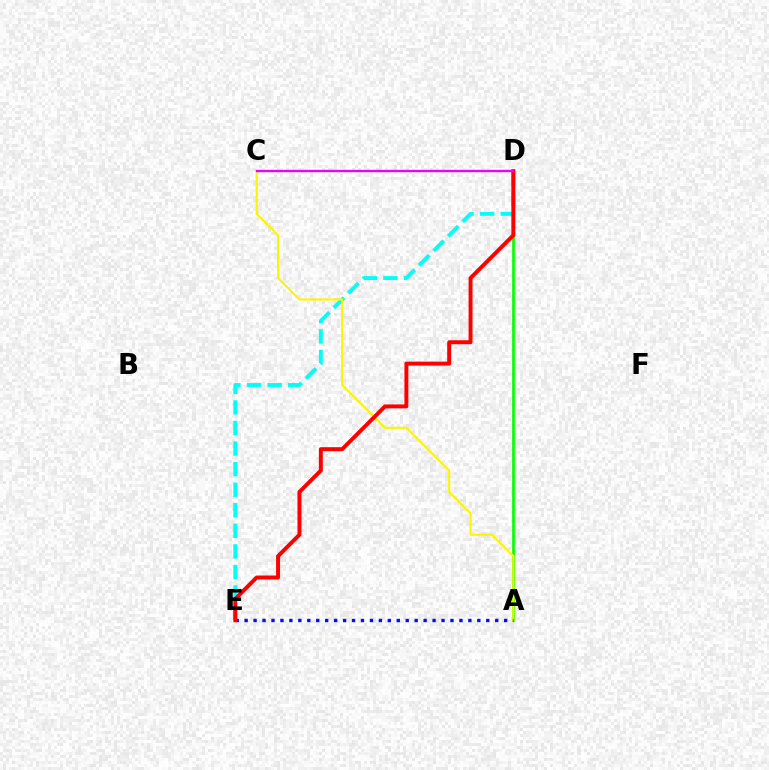{('A', 'D'): [{'color': '#08ff00', 'line_style': 'solid', 'thickness': 1.94}], ('D', 'E'): [{'color': '#00fff6', 'line_style': 'dashed', 'thickness': 2.79}, {'color': '#ff0000', 'line_style': 'solid', 'thickness': 2.85}], ('A', 'C'): [{'color': '#fcf500', 'line_style': 'solid', 'thickness': 1.52}], ('A', 'E'): [{'color': '#0010ff', 'line_style': 'dotted', 'thickness': 2.43}], ('C', 'D'): [{'color': '#ee00ff', 'line_style': 'solid', 'thickness': 1.69}]}